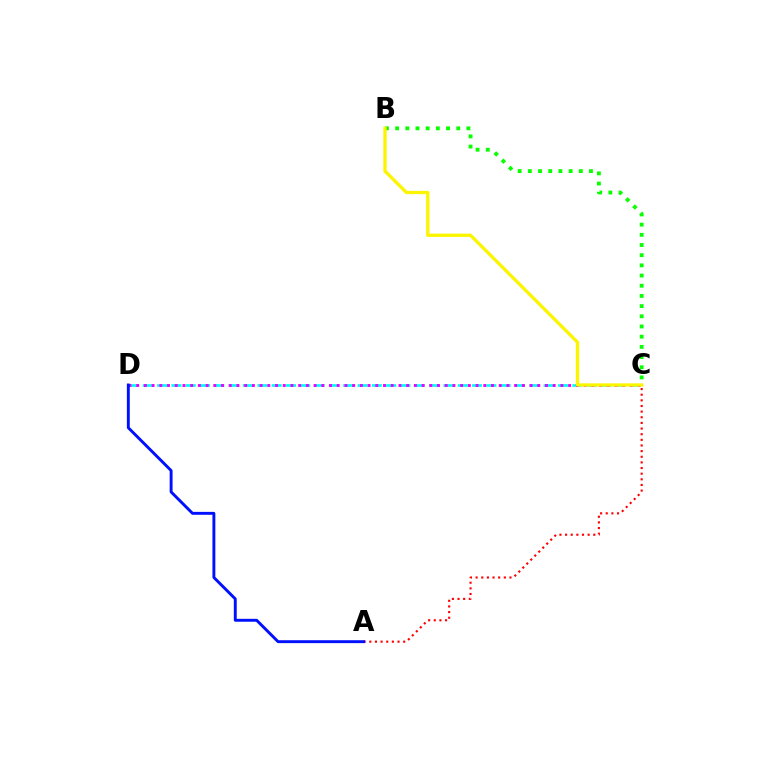{('C', 'D'): [{'color': '#00fff6', 'line_style': 'dashed', 'thickness': 1.94}, {'color': '#ee00ff', 'line_style': 'dotted', 'thickness': 2.1}], ('B', 'C'): [{'color': '#08ff00', 'line_style': 'dotted', 'thickness': 2.77}, {'color': '#fcf500', 'line_style': 'solid', 'thickness': 2.38}], ('A', 'C'): [{'color': '#ff0000', 'line_style': 'dotted', 'thickness': 1.53}], ('A', 'D'): [{'color': '#0010ff', 'line_style': 'solid', 'thickness': 2.09}]}